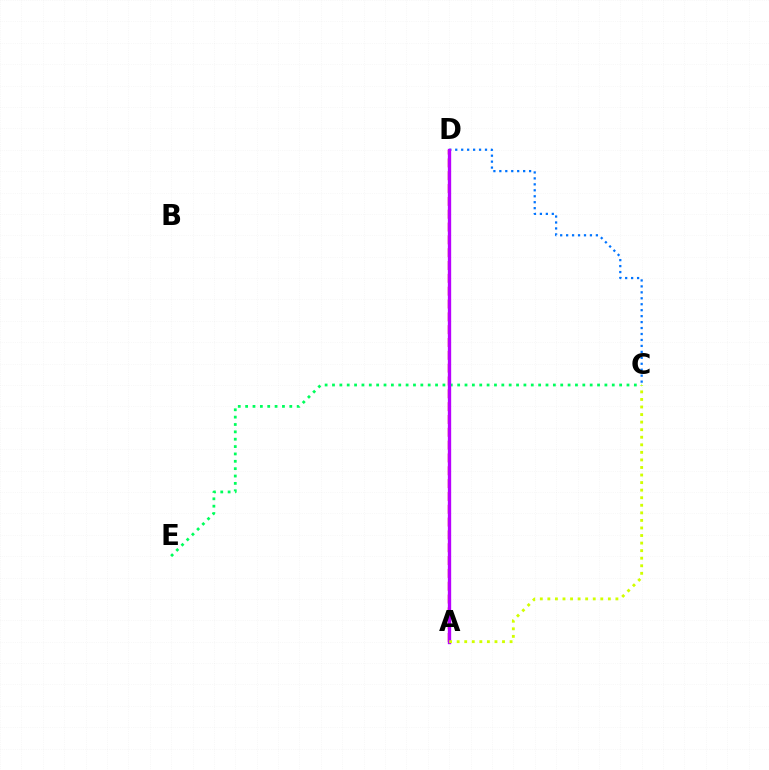{('A', 'D'): [{'color': '#ff0000', 'line_style': 'dashed', 'thickness': 1.74}, {'color': '#b900ff', 'line_style': 'solid', 'thickness': 2.41}], ('C', 'E'): [{'color': '#00ff5c', 'line_style': 'dotted', 'thickness': 2.0}], ('C', 'D'): [{'color': '#0074ff', 'line_style': 'dotted', 'thickness': 1.62}], ('A', 'C'): [{'color': '#d1ff00', 'line_style': 'dotted', 'thickness': 2.05}]}